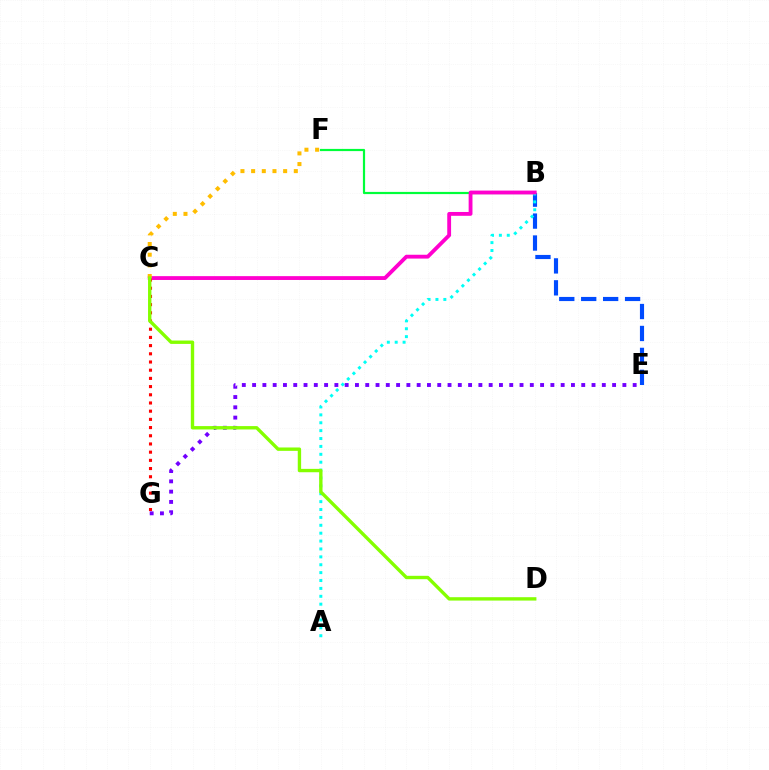{('B', 'E'): [{'color': '#004bff', 'line_style': 'dashed', 'thickness': 2.98}], ('B', 'F'): [{'color': '#00ff39', 'line_style': 'solid', 'thickness': 1.58}], ('A', 'B'): [{'color': '#00fff6', 'line_style': 'dotted', 'thickness': 2.14}], ('B', 'C'): [{'color': '#ff00cf', 'line_style': 'solid', 'thickness': 2.76}], ('C', 'G'): [{'color': '#ff0000', 'line_style': 'dotted', 'thickness': 2.23}], ('E', 'G'): [{'color': '#7200ff', 'line_style': 'dotted', 'thickness': 2.79}], ('C', 'F'): [{'color': '#ffbd00', 'line_style': 'dotted', 'thickness': 2.9}], ('C', 'D'): [{'color': '#84ff00', 'line_style': 'solid', 'thickness': 2.43}]}